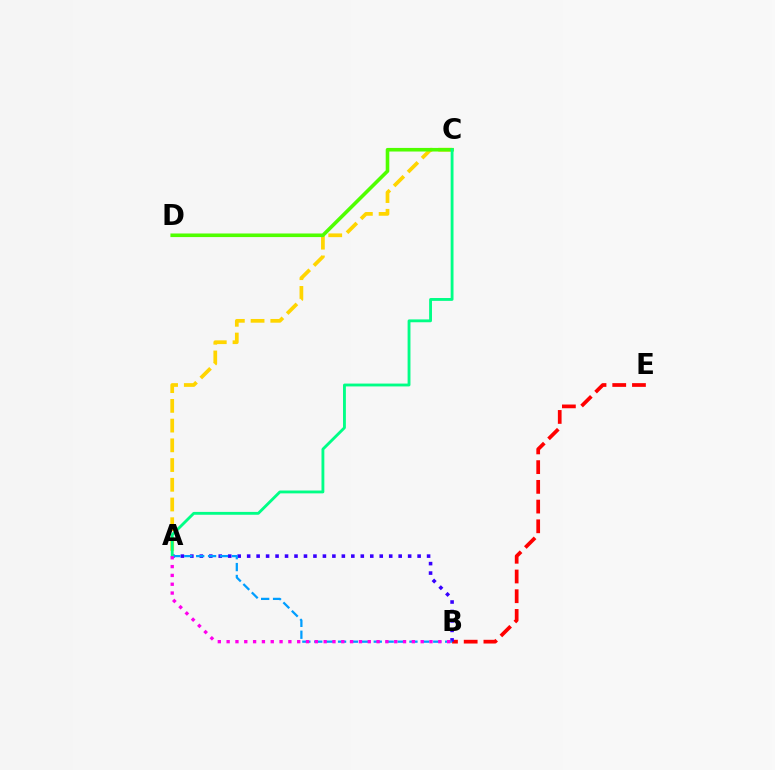{('B', 'E'): [{'color': '#ff0000', 'line_style': 'dashed', 'thickness': 2.68}], ('A', 'B'): [{'color': '#3700ff', 'line_style': 'dotted', 'thickness': 2.57}, {'color': '#009eff', 'line_style': 'dashed', 'thickness': 1.62}, {'color': '#ff00ed', 'line_style': 'dotted', 'thickness': 2.4}], ('A', 'C'): [{'color': '#ffd500', 'line_style': 'dashed', 'thickness': 2.68}, {'color': '#00ff86', 'line_style': 'solid', 'thickness': 2.05}], ('C', 'D'): [{'color': '#4fff00', 'line_style': 'solid', 'thickness': 2.59}]}